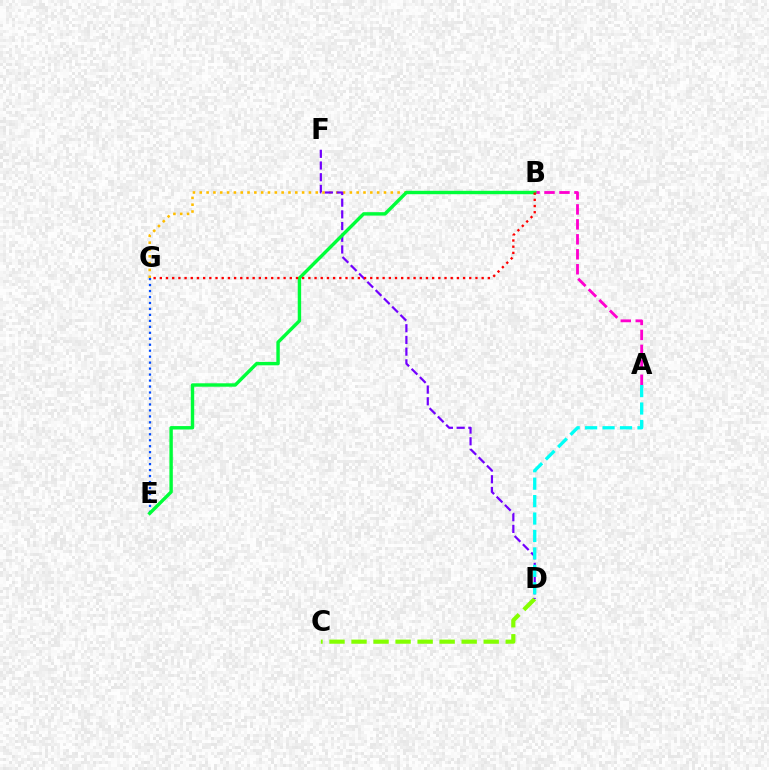{('B', 'G'): [{'color': '#ffbd00', 'line_style': 'dotted', 'thickness': 1.85}, {'color': '#ff0000', 'line_style': 'dotted', 'thickness': 1.68}], ('E', 'G'): [{'color': '#004bff', 'line_style': 'dotted', 'thickness': 1.62}], ('C', 'D'): [{'color': '#84ff00', 'line_style': 'dashed', 'thickness': 2.99}], ('D', 'F'): [{'color': '#7200ff', 'line_style': 'dashed', 'thickness': 1.59}], ('A', 'B'): [{'color': '#ff00cf', 'line_style': 'dashed', 'thickness': 2.03}], ('B', 'E'): [{'color': '#00ff39', 'line_style': 'solid', 'thickness': 2.45}], ('A', 'D'): [{'color': '#00fff6', 'line_style': 'dashed', 'thickness': 2.37}]}